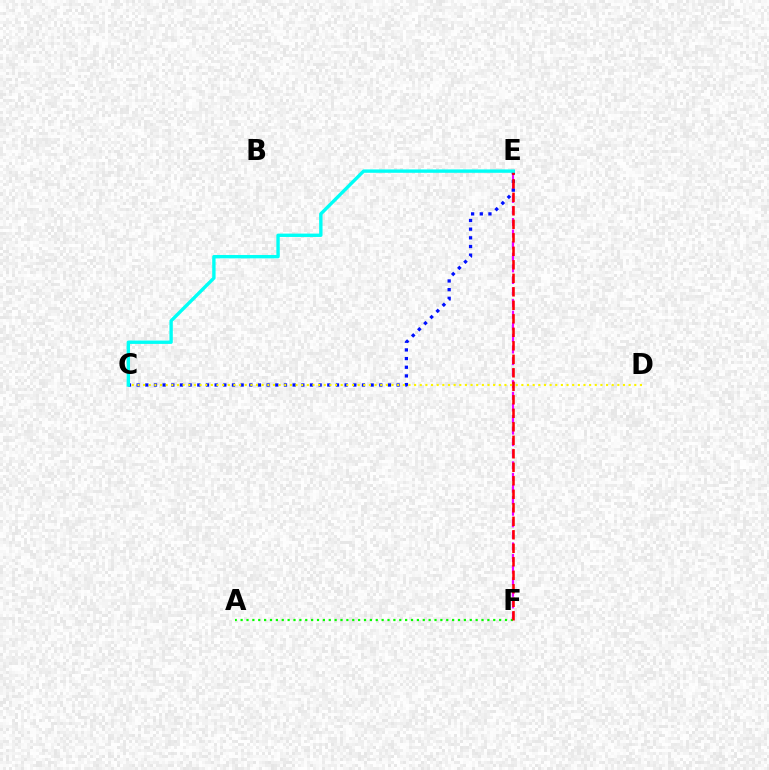{('E', 'F'): [{'color': '#ee00ff', 'line_style': 'dashed', 'thickness': 1.57}, {'color': '#ff0000', 'line_style': 'dashed', 'thickness': 1.83}], ('C', 'E'): [{'color': '#0010ff', 'line_style': 'dotted', 'thickness': 2.35}, {'color': '#00fff6', 'line_style': 'solid', 'thickness': 2.43}], ('A', 'F'): [{'color': '#08ff00', 'line_style': 'dotted', 'thickness': 1.6}], ('C', 'D'): [{'color': '#fcf500', 'line_style': 'dotted', 'thickness': 1.53}]}